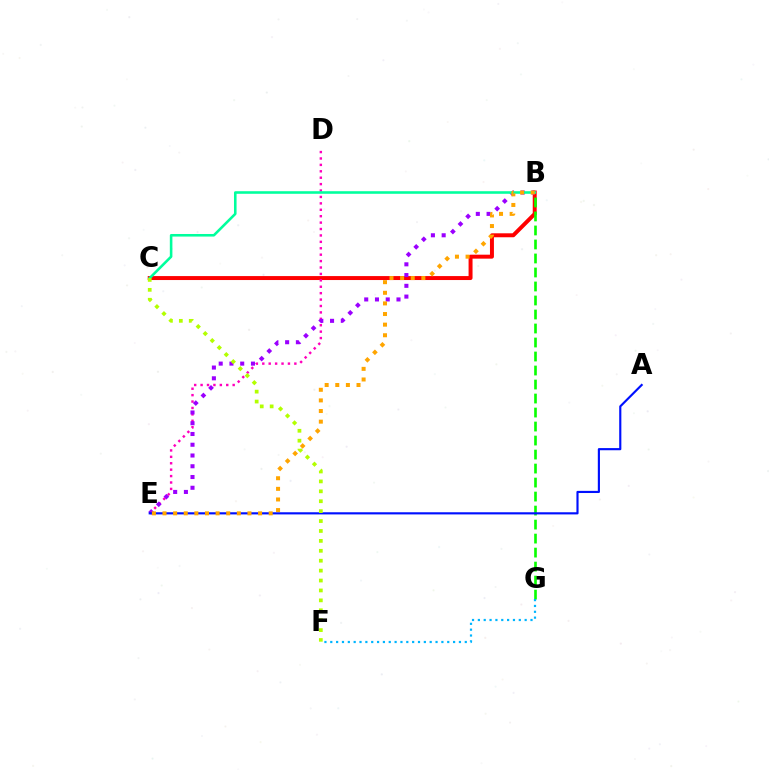{('B', 'C'): [{'color': '#ff0000', 'line_style': 'solid', 'thickness': 2.85}, {'color': '#00ff9d', 'line_style': 'solid', 'thickness': 1.85}], ('D', 'E'): [{'color': '#ff00bd', 'line_style': 'dotted', 'thickness': 1.74}], ('B', 'E'): [{'color': '#9b00ff', 'line_style': 'dotted', 'thickness': 2.92}, {'color': '#ffa500', 'line_style': 'dotted', 'thickness': 2.88}], ('B', 'G'): [{'color': '#08ff00', 'line_style': 'dashed', 'thickness': 1.9}], ('A', 'E'): [{'color': '#0010ff', 'line_style': 'solid', 'thickness': 1.55}], ('F', 'G'): [{'color': '#00b5ff', 'line_style': 'dotted', 'thickness': 1.59}], ('C', 'F'): [{'color': '#b3ff00', 'line_style': 'dotted', 'thickness': 2.69}]}